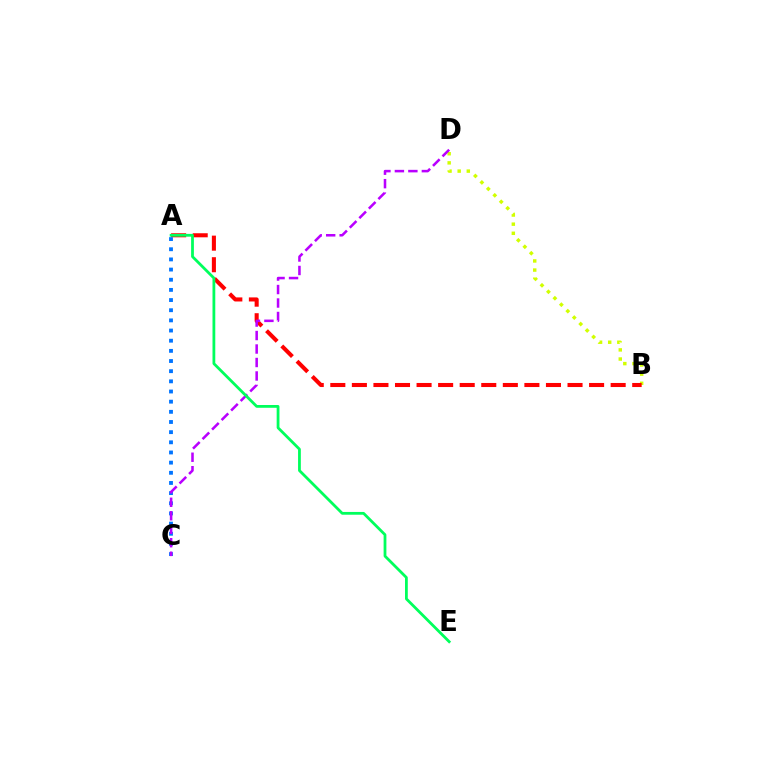{('B', 'D'): [{'color': '#d1ff00', 'line_style': 'dotted', 'thickness': 2.48}], ('A', 'B'): [{'color': '#ff0000', 'line_style': 'dashed', 'thickness': 2.93}], ('A', 'C'): [{'color': '#0074ff', 'line_style': 'dotted', 'thickness': 2.76}], ('C', 'D'): [{'color': '#b900ff', 'line_style': 'dashed', 'thickness': 1.83}], ('A', 'E'): [{'color': '#00ff5c', 'line_style': 'solid', 'thickness': 2.0}]}